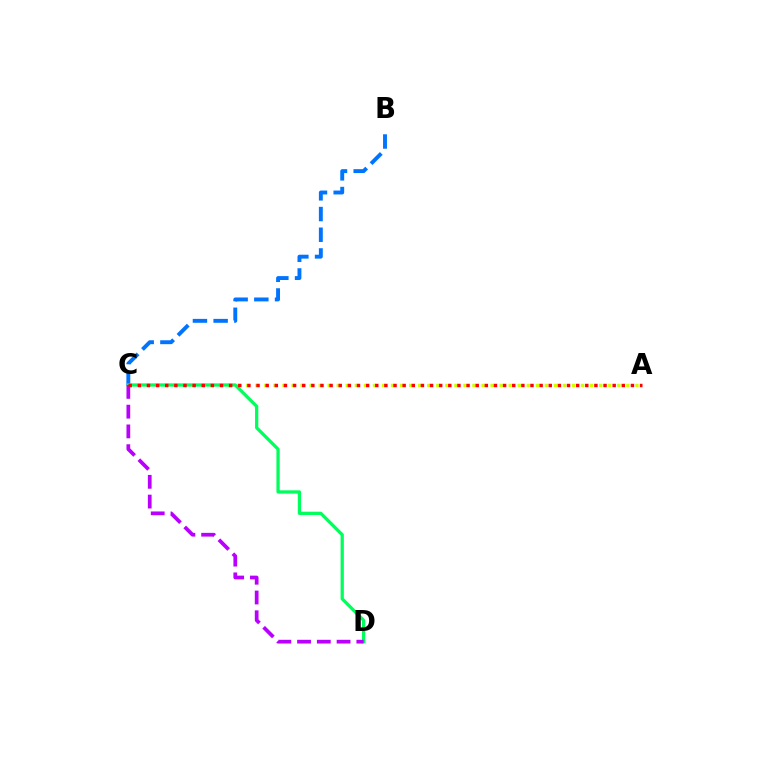{('B', 'C'): [{'color': '#0074ff', 'line_style': 'dashed', 'thickness': 2.81}], ('A', 'C'): [{'color': '#d1ff00', 'line_style': 'dotted', 'thickness': 2.46}, {'color': '#ff0000', 'line_style': 'dotted', 'thickness': 2.48}], ('C', 'D'): [{'color': '#00ff5c', 'line_style': 'solid', 'thickness': 2.35}, {'color': '#b900ff', 'line_style': 'dashed', 'thickness': 2.68}]}